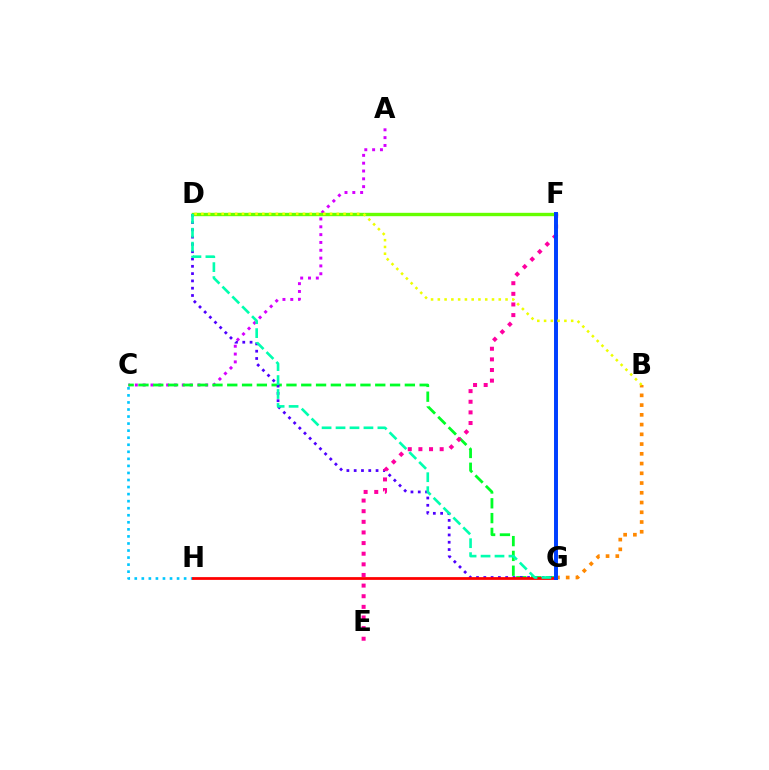{('A', 'C'): [{'color': '#d600ff', 'line_style': 'dotted', 'thickness': 2.13}], ('C', 'H'): [{'color': '#00c7ff', 'line_style': 'dotted', 'thickness': 1.92}], ('C', 'G'): [{'color': '#00ff27', 'line_style': 'dashed', 'thickness': 2.01}], ('D', 'G'): [{'color': '#4f00ff', 'line_style': 'dotted', 'thickness': 1.98}, {'color': '#00ffaf', 'line_style': 'dashed', 'thickness': 1.9}], ('G', 'H'): [{'color': '#ff0000', 'line_style': 'solid', 'thickness': 1.99}], ('D', 'F'): [{'color': '#66ff00', 'line_style': 'solid', 'thickness': 2.42}], ('B', 'G'): [{'color': '#ff8800', 'line_style': 'dotted', 'thickness': 2.65}], ('E', 'F'): [{'color': '#ff00a0', 'line_style': 'dotted', 'thickness': 2.89}], ('F', 'G'): [{'color': '#003fff', 'line_style': 'solid', 'thickness': 2.84}], ('B', 'D'): [{'color': '#eeff00', 'line_style': 'dotted', 'thickness': 1.84}]}